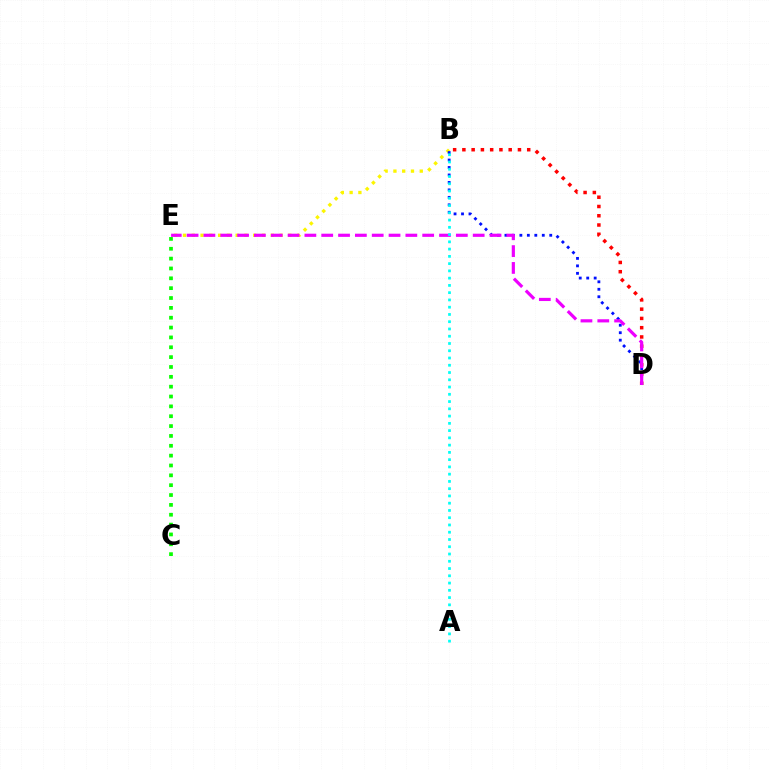{('B', 'E'): [{'color': '#fcf500', 'line_style': 'dotted', 'thickness': 2.38}], ('B', 'D'): [{'color': '#ff0000', 'line_style': 'dotted', 'thickness': 2.52}, {'color': '#0010ff', 'line_style': 'dotted', 'thickness': 2.03}], ('D', 'E'): [{'color': '#ee00ff', 'line_style': 'dashed', 'thickness': 2.29}], ('C', 'E'): [{'color': '#08ff00', 'line_style': 'dotted', 'thickness': 2.68}], ('A', 'B'): [{'color': '#00fff6', 'line_style': 'dotted', 'thickness': 1.97}]}